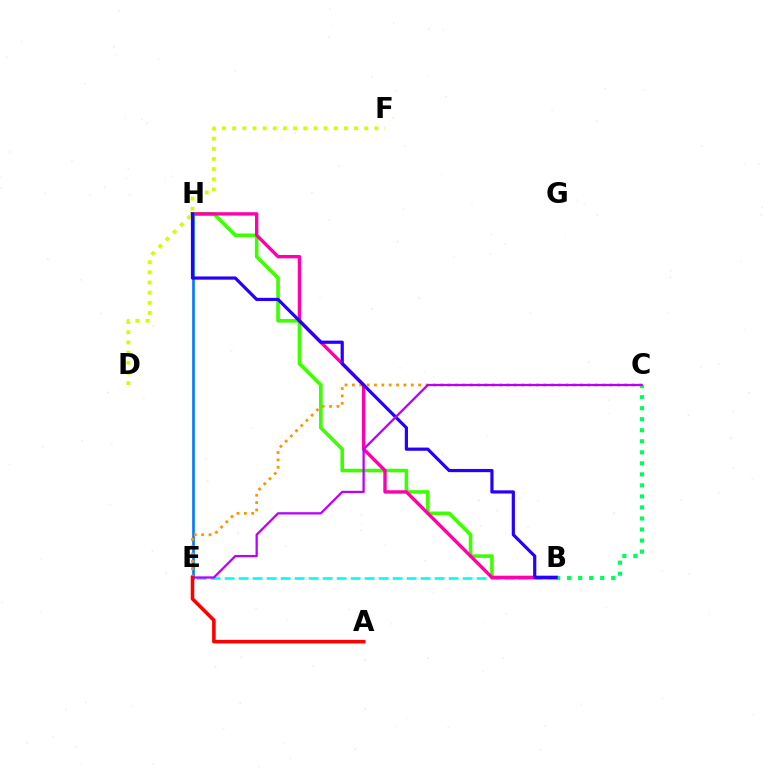{('B', 'H'): [{'color': '#3dff00', 'line_style': 'solid', 'thickness': 2.6}, {'color': '#ff00ac', 'line_style': 'solid', 'thickness': 2.43}, {'color': '#2500ff', 'line_style': 'solid', 'thickness': 2.3}], ('D', 'F'): [{'color': '#d1ff00', 'line_style': 'dotted', 'thickness': 2.76}], ('B', 'E'): [{'color': '#00fff6', 'line_style': 'dashed', 'thickness': 1.9}], ('E', 'H'): [{'color': '#0074ff', 'line_style': 'solid', 'thickness': 1.87}], ('B', 'C'): [{'color': '#00ff5c', 'line_style': 'dotted', 'thickness': 3.0}], ('C', 'E'): [{'color': '#ff9400', 'line_style': 'dotted', 'thickness': 2.0}, {'color': '#b900ff', 'line_style': 'solid', 'thickness': 1.64}], ('A', 'E'): [{'color': '#ff0000', 'line_style': 'solid', 'thickness': 2.57}]}